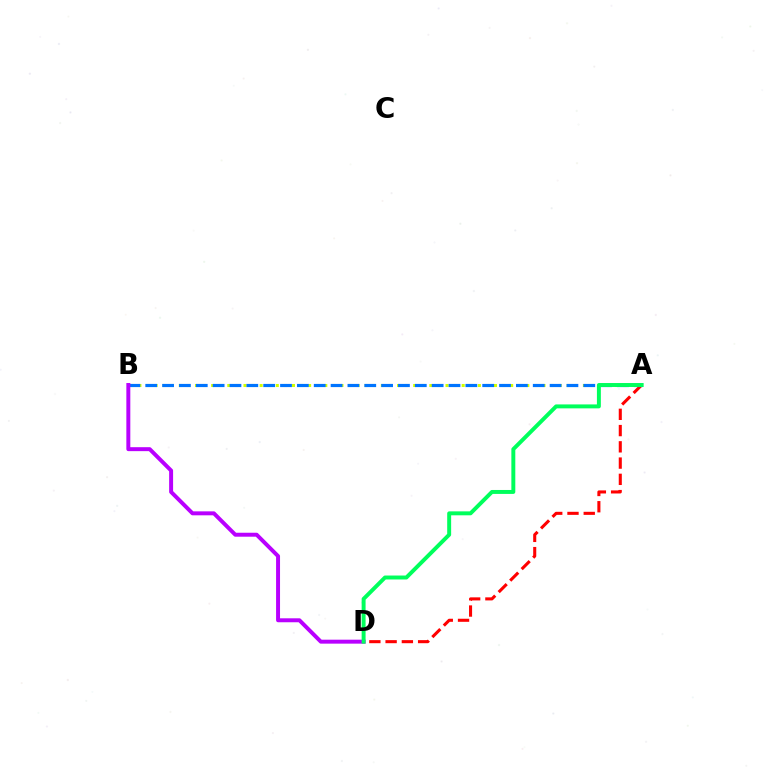{('A', 'B'): [{'color': '#d1ff00', 'line_style': 'dotted', 'thickness': 2.2}, {'color': '#0074ff', 'line_style': 'dashed', 'thickness': 2.29}], ('A', 'D'): [{'color': '#ff0000', 'line_style': 'dashed', 'thickness': 2.21}, {'color': '#00ff5c', 'line_style': 'solid', 'thickness': 2.84}], ('B', 'D'): [{'color': '#b900ff', 'line_style': 'solid', 'thickness': 2.85}]}